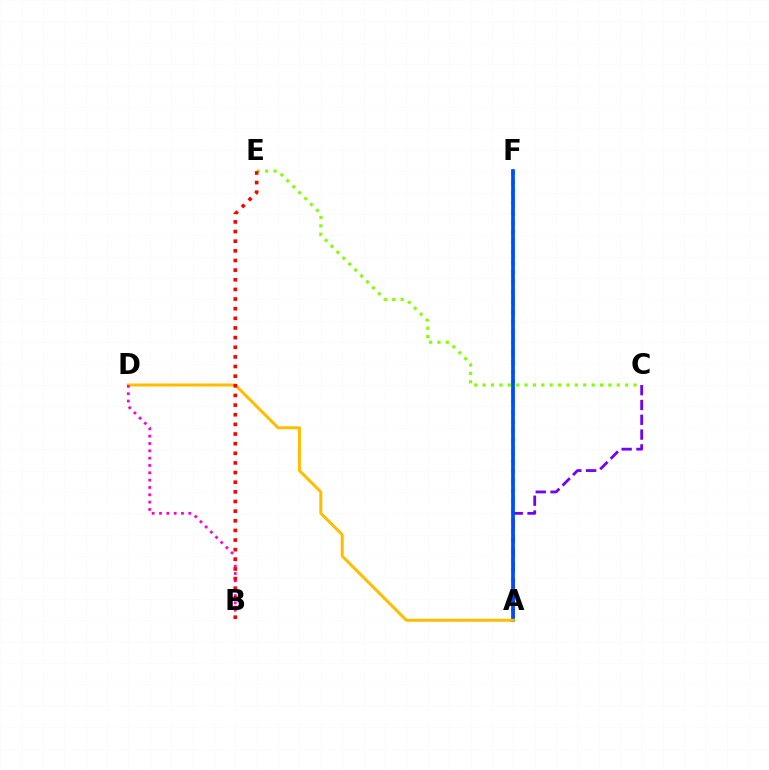{('A', 'F'): [{'color': '#00fff6', 'line_style': 'dotted', 'thickness': 2.26}, {'color': '#00ff39', 'line_style': 'dotted', 'thickness': 2.7}, {'color': '#004bff', 'line_style': 'solid', 'thickness': 2.67}], ('A', 'C'): [{'color': '#7200ff', 'line_style': 'dashed', 'thickness': 2.01}], ('A', 'D'): [{'color': '#ffbd00', 'line_style': 'solid', 'thickness': 2.16}], ('B', 'D'): [{'color': '#ff00cf', 'line_style': 'dotted', 'thickness': 1.99}], ('C', 'E'): [{'color': '#84ff00', 'line_style': 'dotted', 'thickness': 2.28}], ('B', 'E'): [{'color': '#ff0000', 'line_style': 'dotted', 'thickness': 2.62}]}